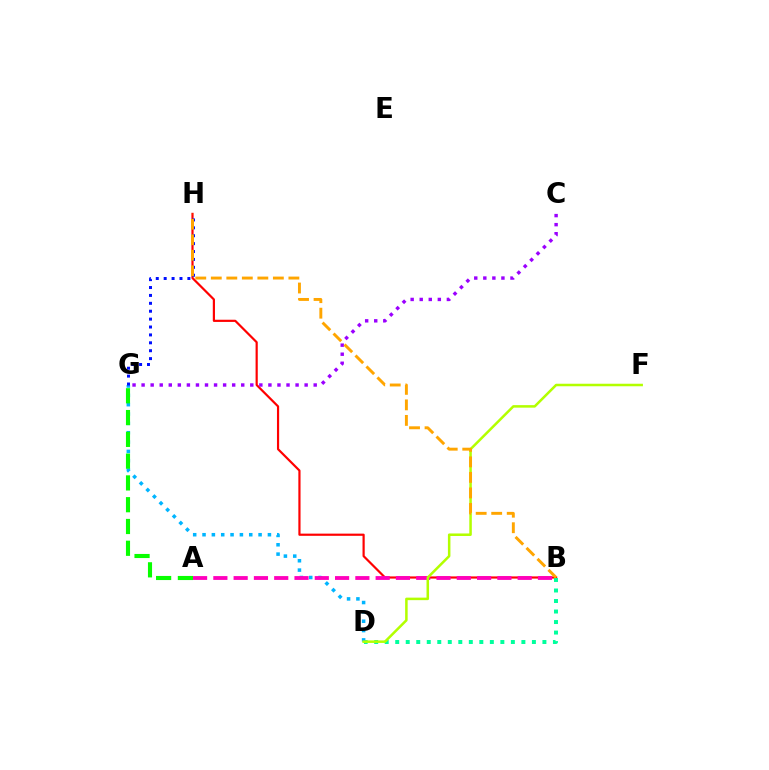{('B', 'H'): [{'color': '#ff0000', 'line_style': 'solid', 'thickness': 1.58}, {'color': '#ffa500', 'line_style': 'dashed', 'thickness': 2.11}], ('B', 'D'): [{'color': '#00ff9d', 'line_style': 'dotted', 'thickness': 2.86}], ('D', 'G'): [{'color': '#00b5ff', 'line_style': 'dotted', 'thickness': 2.54}], ('A', 'B'): [{'color': '#ff00bd', 'line_style': 'dashed', 'thickness': 2.76}], ('D', 'F'): [{'color': '#b3ff00', 'line_style': 'solid', 'thickness': 1.82}], ('G', 'H'): [{'color': '#0010ff', 'line_style': 'dotted', 'thickness': 2.15}], ('C', 'G'): [{'color': '#9b00ff', 'line_style': 'dotted', 'thickness': 2.46}], ('A', 'G'): [{'color': '#08ff00', 'line_style': 'dashed', 'thickness': 2.96}]}